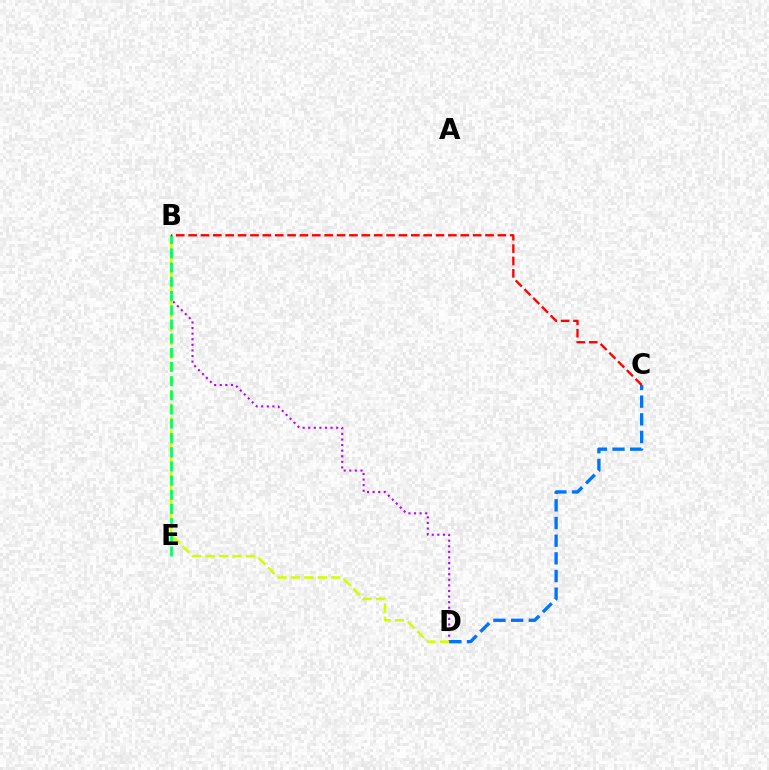{('B', 'D'): [{'color': '#b900ff', 'line_style': 'dotted', 'thickness': 1.52}, {'color': '#d1ff00', 'line_style': 'dashed', 'thickness': 1.83}], ('B', 'E'): [{'color': '#00ff5c', 'line_style': 'dashed', 'thickness': 1.93}], ('C', 'D'): [{'color': '#0074ff', 'line_style': 'dashed', 'thickness': 2.4}], ('B', 'C'): [{'color': '#ff0000', 'line_style': 'dashed', 'thickness': 1.68}]}